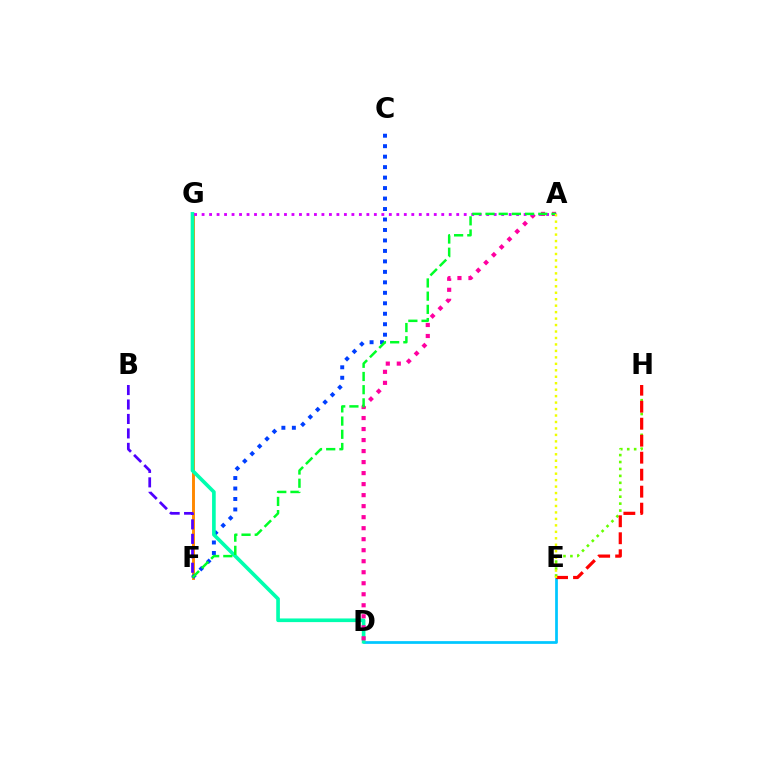{('F', 'G'): [{'color': '#ff8800', 'line_style': 'solid', 'thickness': 2.11}], ('C', 'F'): [{'color': '#003fff', 'line_style': 'dotted', 'thickness': 2.85}], ('D', 'E'): [{'color': '#00c7ff', 'line_style': 'solid', 'thickness': 1.97}], ('D', 'G'): [{'color': '#00ffaf', 'line_style': 'solid', 'thickness': 2.63}], ('A', 'D'): [{'color': '#ff00a0', 'line_style': 'dotted', 'thickness': 2.99}], ('A', 'G'): [{'color': '#d600ff', 'line_style': 'dotted', 'thickness': 2.03}], ('E', 'H'): [{'color': '#66ff00', 'line_style': 'dotted', 'thickness': 1.88}, {'color': '#ff0000', 'line_style': 'dashed', 'thickness': 2.31}], ('B', 'F'): [{'color': '#4f00ff', 'line_style': 'dashed', 'thickness': 1.96}], ('A', 'F'): [{'color': '#00ff27', 'line_style': 'dashed', 'thickness': 1.79}], ('A', 'E'): [{'color': '#eeff00', 'line_style': 'dotted', 'thickness': 1.76}]}